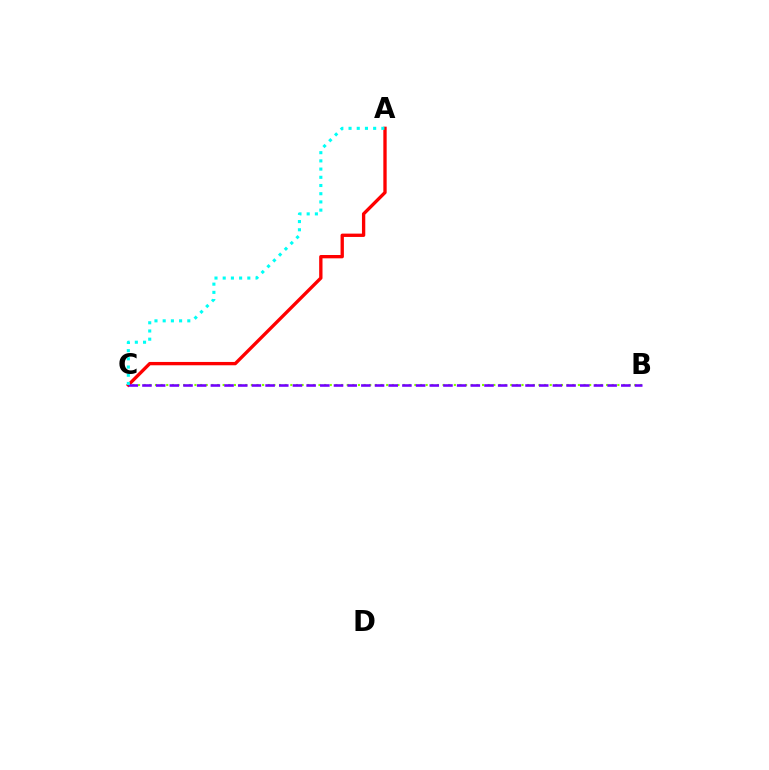{('B', 'C'): [{'color': '#84ff00', 'line_style': 'dotted', 'thickness': 1.53}, {'color': '#7200ff', 'line_style': 'dashed', 'thickness': 1.86}], ('A', 'C'): [{'color': '#ff0000', 'line_style': 'solid', 'thickness': 2.4}, {'color': '#00fff6', 'line_style': 'dotted', 'thickness': 2.23}]}